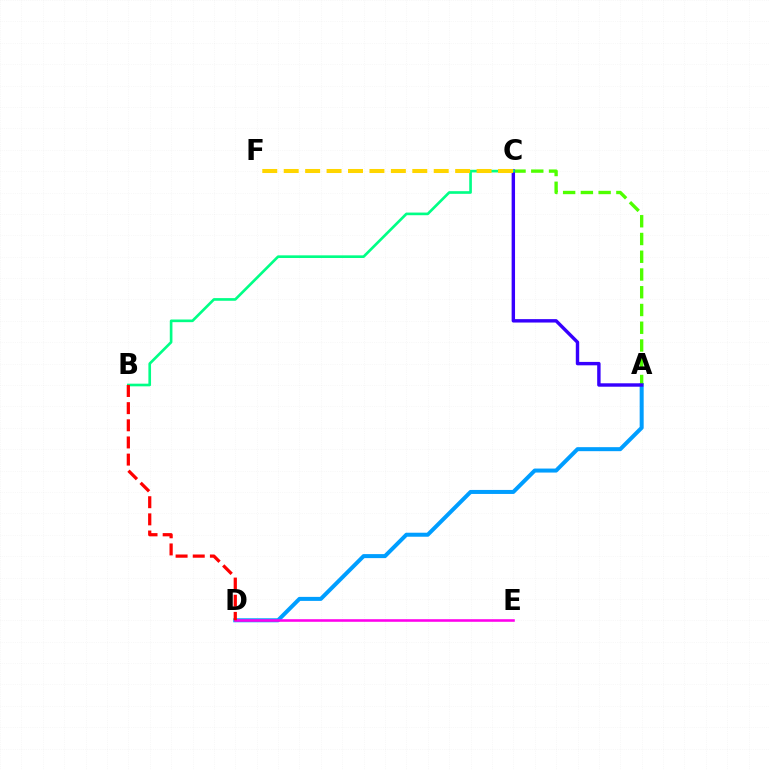{('A', 'D'): [{'color': '#009eff', 'line_style': 'solid', 'thickness': 2.89}], ('D', 'E'): [{'color': '#ff00ed', 'line_style': 'solid', 'thickness': 1.85}], ('A', 'C'): [{'color': '#4fff00', 'line_style': 'dashed', 'thickness': 2.41}, {'color': '#3700ff', 'line_style': 'solid', 'thickness': 2.46}], ('B', 'C'): [{'color': '#00ff86', 'line_style': 'solid', 'thickness': 1.91}], ('B', 'D'): [{'color': '#ff0000', 'line_style': 'dashed', 'thickness': 2.33}], ('C', 'F'): [{'color': '#ffd500', 'line_style': 'dashed', 'thickness': 2.91}]}